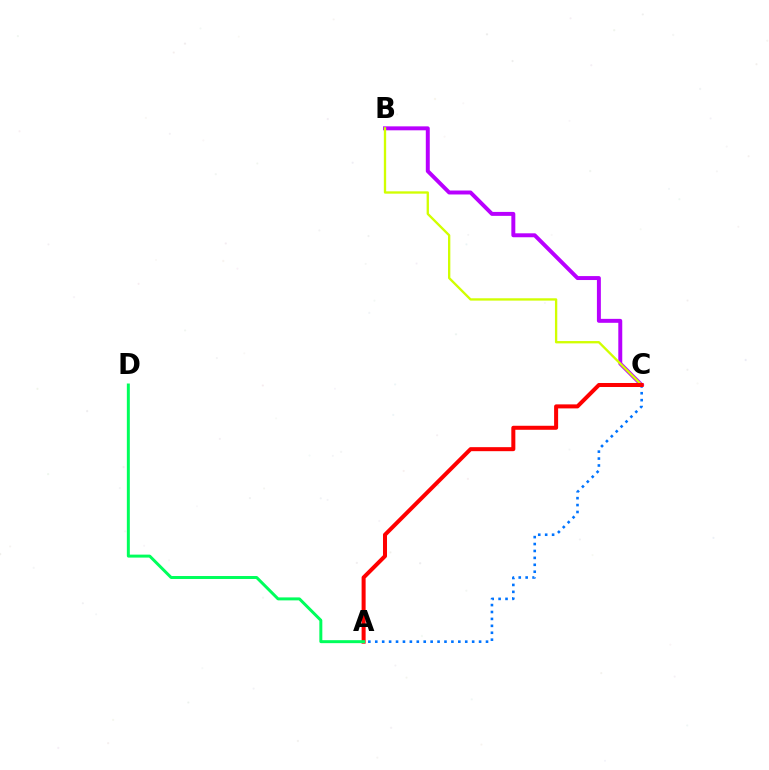{('B', 'C'): [{'color': '#b900ff', 'line_style': 'solid', 'thickness': 2.84}, {'color': '#d1ff00', 'line_style': 'solid', 'thickness': 1.68}], ('A', 'C'): [{'color': '#0074ff', 'line_style': 'dotted', 'thickness': 1.88}, {'color': '#ff0000', 'line_style': 'solid', 'thickness': 2.89}], ('A', 'D'): [{'color': '#00ff5c', 'line_style': 'solid', 'thickness': 2.14}]}